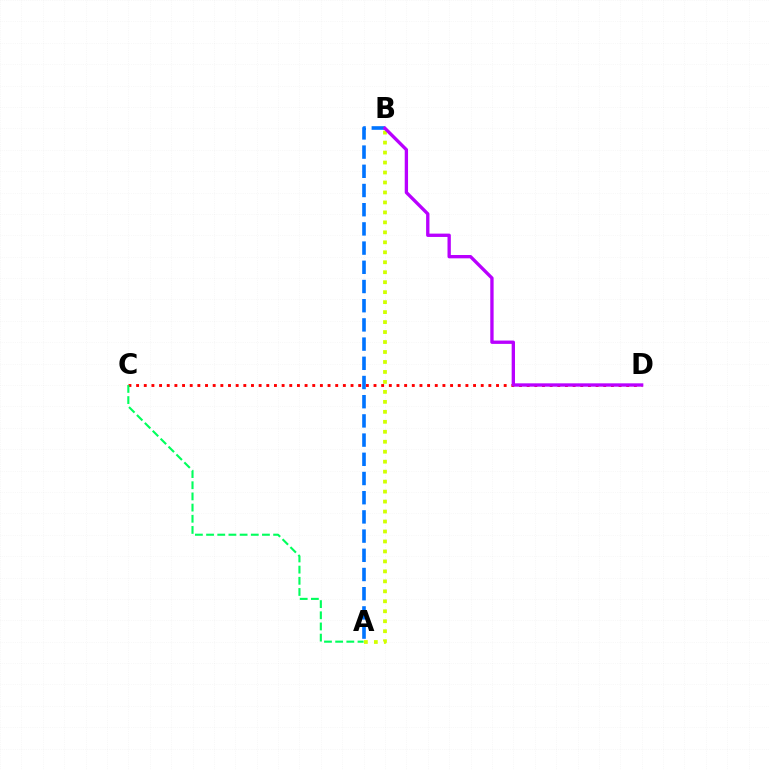{('A', 'B'): [{'color': '#d1ff00', 'line_style': 'dotted', 'thickness': 2.71}, {'color': '#0074ff', 'line_style': 'dashed', 'thickness': 2.61}], ('C', 'D'): [{'color': '#ff0000', 'line_style': 'dotted', 'thickness': 2.08}], ('A', 'C'): [{'color': '#00ff5c', 'line_style': 'dashed', 'thickness': 1.52}], ('B', 'D'): [{'color': '#b900ff', 'line_style': 'solid', 'thickness': 2.4}]}